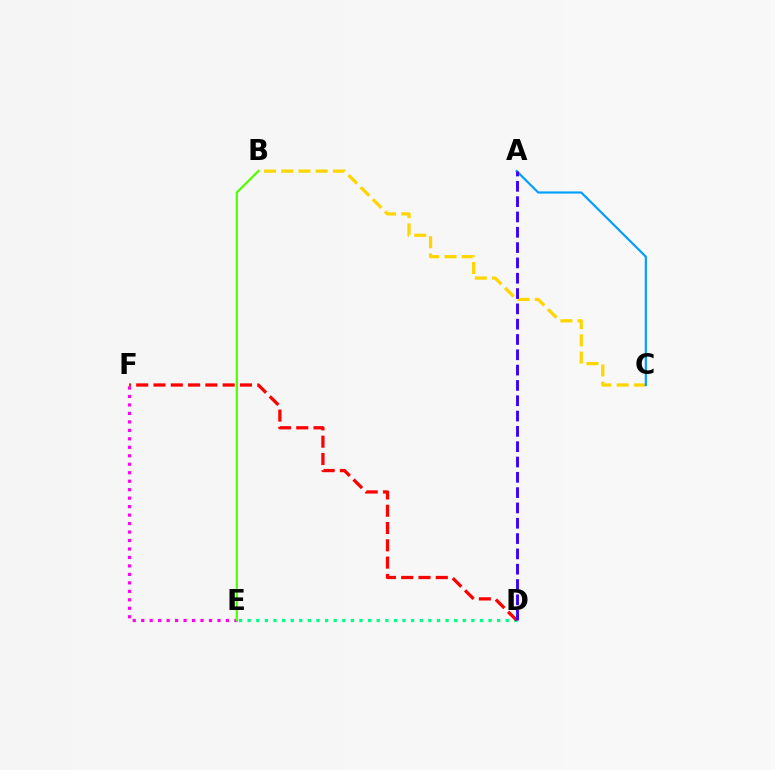{('B', 'C'): [{'color': '#ffd500', 'line_style': 'dashed', 'thickness': 2.34}], ('D', 'E'): [{'color': '#00ff86', 'line_style': 'dotted', 'thickness': 2.34}], ('A', 'C'): [{'color': '#009eff', 'line_style': 'solid', 'thickness': 1.57}], ('E', 'F'): [{'color': '#ff00ed', 'line_style': 'dotted', 'thickness': 2.3}], ('D', 'F'): [{'color': '#ff0000', 'line_style': 'dashed', 'thickness': 2.35}], ('A', 'D'): [{'color': '#3700ff', 'line_style': 'dashed', 'thickness': 2.08}], ('B', 'E'): [{'color': '#4fff00', 'line_style': 'solid', 'thickness': 1.59}]}